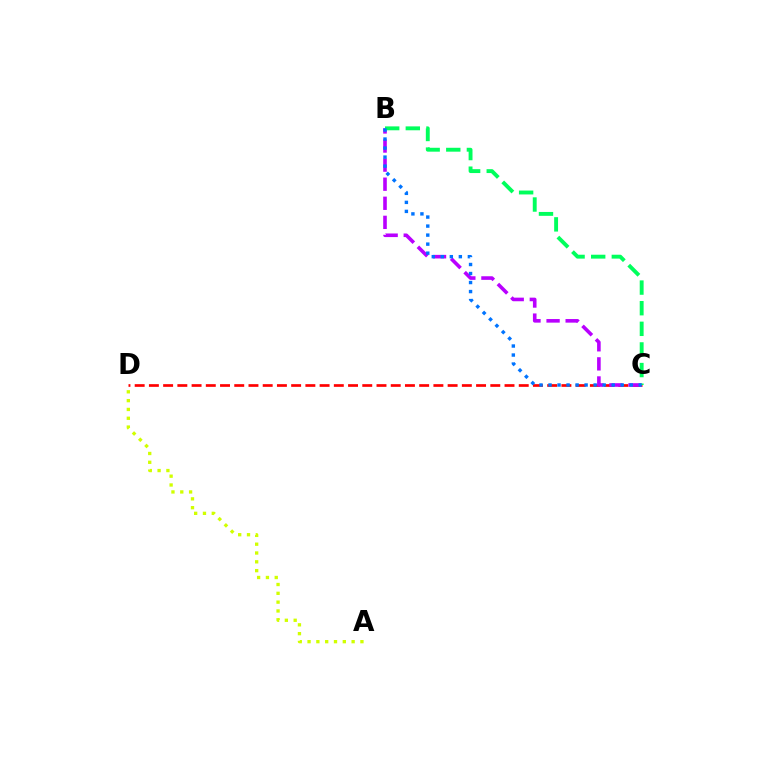{('C', 'D'): [{'color': '#ff0000', 'line_style': 'dashed', 'thickness': 1.93}], ('B', 'C'): [{'color': '#b900ff', 'line_style': 'dashed', 'thickness': 2.59}, {'color': '#00ff5c', 'line_style': 'dashed', 'thickness': 2.8}, {'color': '#0074ff', 'line_style': 'dotted', 'thickness': 2.45}], ('A', 'D'): [{'color': '#d1ff00', 'line_style': 'dotted', 'thickness': 2.4}]}